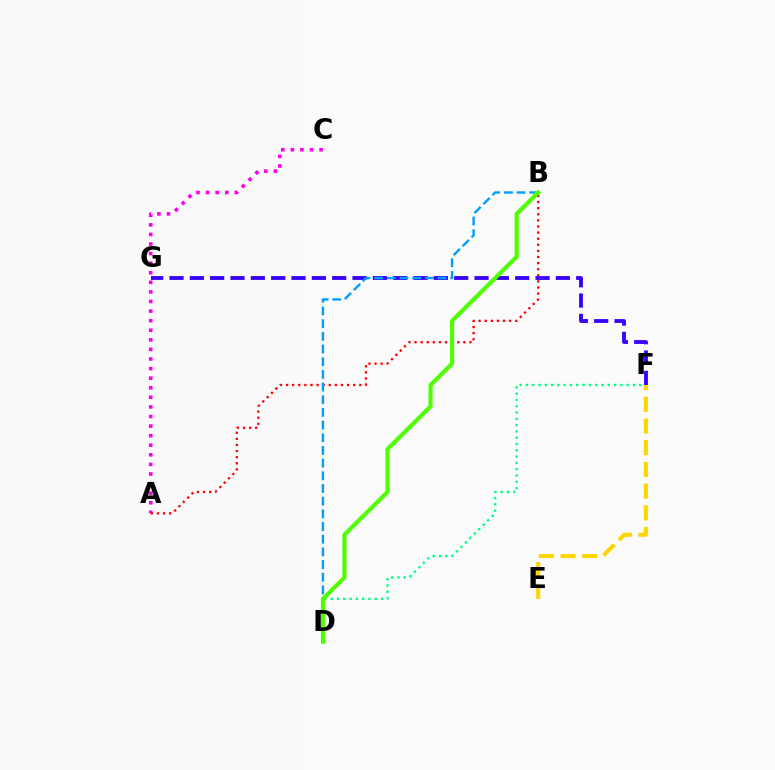{('D', 'F'): [{'color': '#00ff86', 'line_style': 'dotted', 'thickness': 1.71}], ('A', 'C'): [{'color': '#ff00ed', 'line_style': 'dotted', 'thickness': 2.6}], ('A', 'B'): [{'color': '#ff0000', 'line_style': 'dotted', 'thickness': 1.66}], ('F', 'G'): [{'color': '#3700ff', 'line_style': 'dashed', 'thickness': 2.76}], ('B', 'D'): [{'color': '#009eff', 'line_style': 'dashed', 'thickness': 1.72}, {'color': '#4fff00', 'line_style': 'solid', 'thickness': 2.98}], ('E', 'F'): [{'color': '#ffd500', 'line_style': 'dashed', 'thickness': 2.95}]}